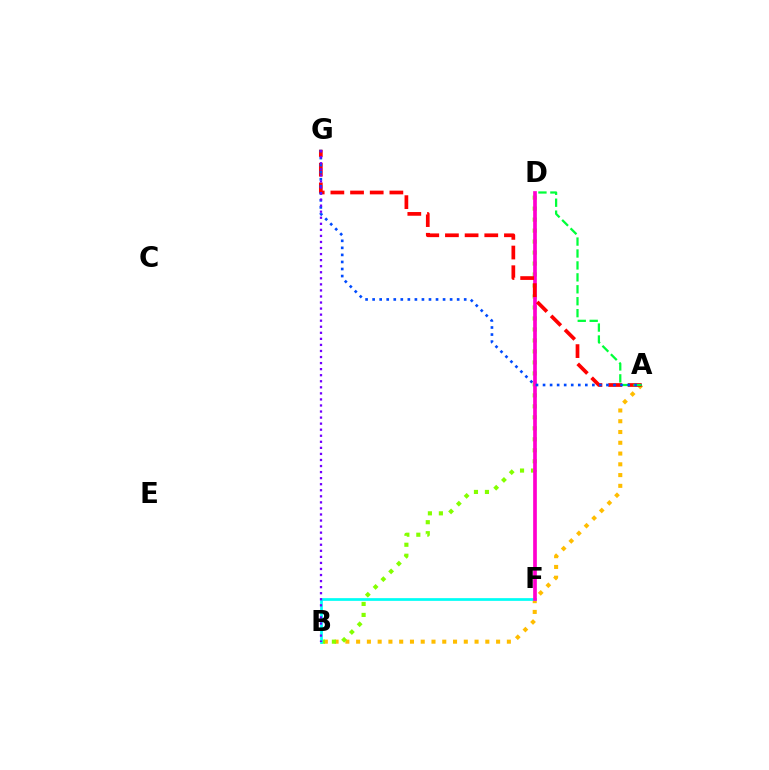{('A', 'B'): [{'color': '#ffbd00', 'line_style': 'dotted', 'thickness': 2.93}], ('B', 'D'): [{'color': '#84ff00', 'line_style': 'dotted', 'thickness': 2.98}], ('B', 'F'): [{'color': '#00fff6', 'line_style': 'solid', 'thickness': 1.96}], ('D', 'F'): [{'color': '#ff00cf', 'line_style': 'solid', 'thickness': 2.65}], ('A', 'G'): [{'color': '#ff0000', 'line_style': 'dashed', 'thickness': 2.67}, {'color': '#004bff', 'line_style': 'dotted', 'thickness': 1.91}], ('A', 'D'): [{'color': '#00ff39', 'line_style': 'dashed', 'thickness': 1.62}], ('B', 'G'): [{'color': '#7200ff', 'line_style': 'dotted', 'thickness': 1.65}]}